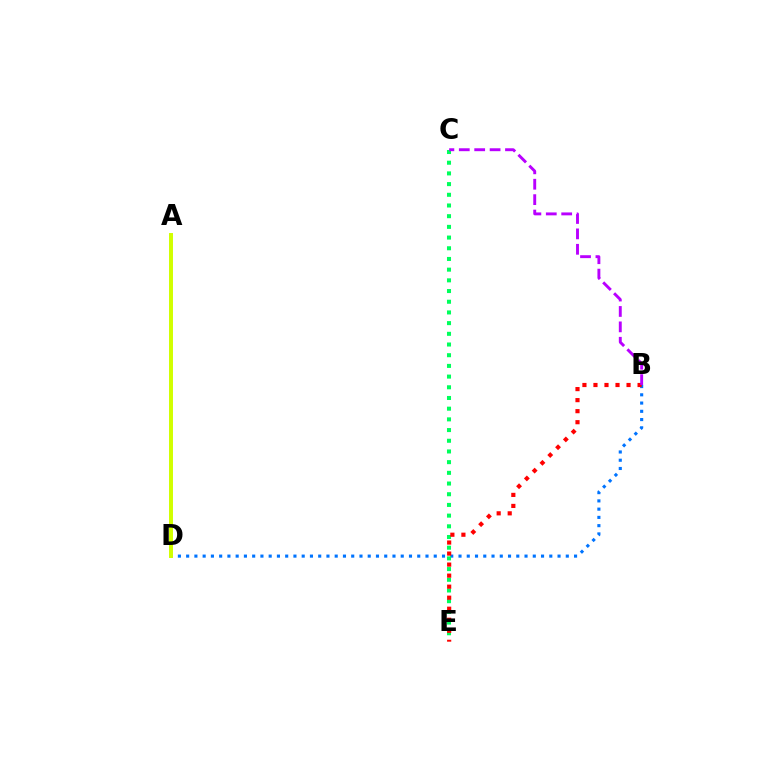{('B', 'D'): [{'color': '#0074ff', 'line_style': 'dotted', 'thickness': 2.24}], ('C', 'E'): [{'color': '#00ff5c', 'line_style': 'dotted', 'thickness': 2.91}], ('B', 'E'): [{'color': '#ff0000', 'line_style': 'dotted', 'thickness': 3.0}], ('B', 'C'): [{'color': '#b900ff', 'line_style': 'dashed', 'thickness': 2.09}], ('A', 'D'): [{'color': '#d1ff00', 'line_style': 'solid', 'thickness': 2.85}]}